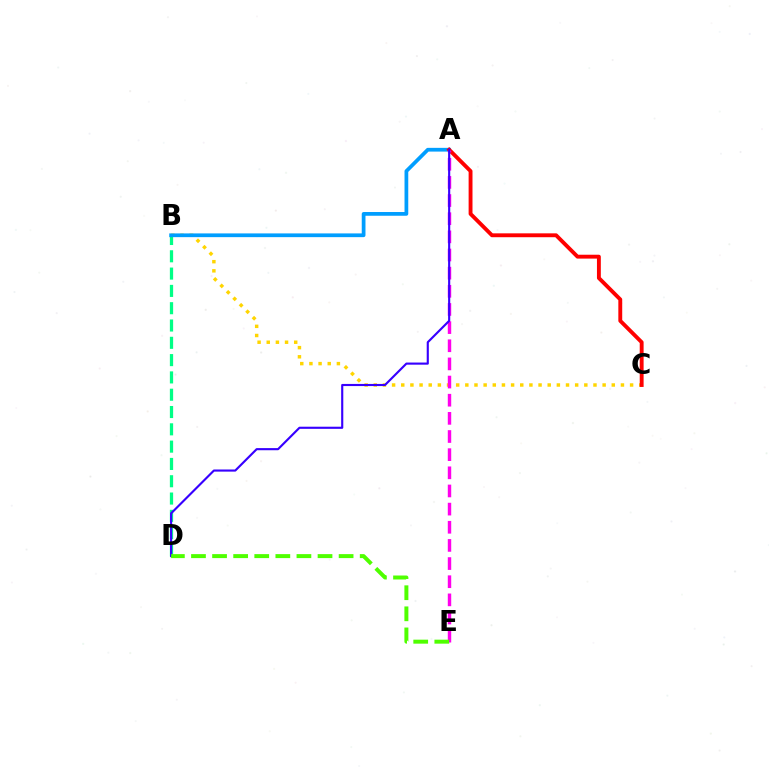{('B', 'D'): [{'color': '#00ff86', 'line_style': 'dashed', 'thickness': 2.35}], ('B', 'C'): [{'color': '#ffd500', 'line_style': 'dotted', 'thickness': 2.49}], ('A', 'B'): [{'color': '#009eff', 'line_style': 'solid', 'thickness': 2.69}], ('A', 'C'): [{'color': '#ff0000', 'line_style': 'solid', 'thickness': 2.79}], ('A', 'E'): [{'color': '#ff00ed', 'line_style': 'dashed', 'thickness': 2.47}], ('A', 'D'): [{'color': '#3700ff', 'line_style': 'solid', 'thickness': 1.54}], ('D', 'E'): [{'color': '#4fff00', 'line_style': 'dashed', 'thickness': 2.87}]}